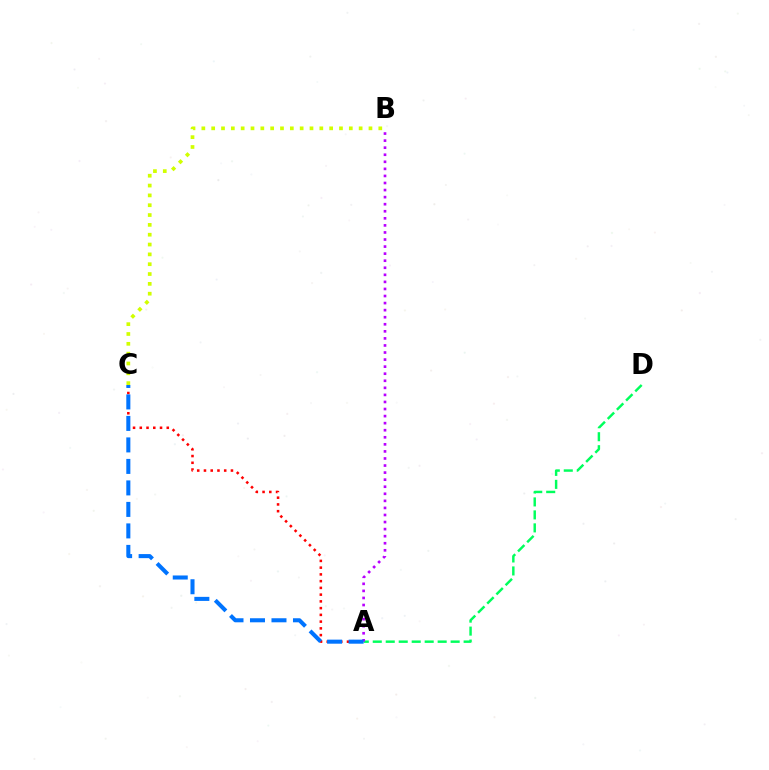{('A', 'D'): [{'color': '#00ff5c', 'line_style': 'dashed', 'thickness': 1.76}], ('B', 'C'): [{'color': '#d1ff00', 'line_style': 'dotted', 'thickness': 2.67}], ('A', 'C'): [{'color': '#ff0000', 'line_style': 'dotted', 'thickness': 1.83}, {'color': '#0074ff', 'line_style': 'dashed', 'thickness': 2.92}], ('A', 'B'): [{'color': '#b900ff', 'line_style': 'dotted', 'thickness': 1.92}]}